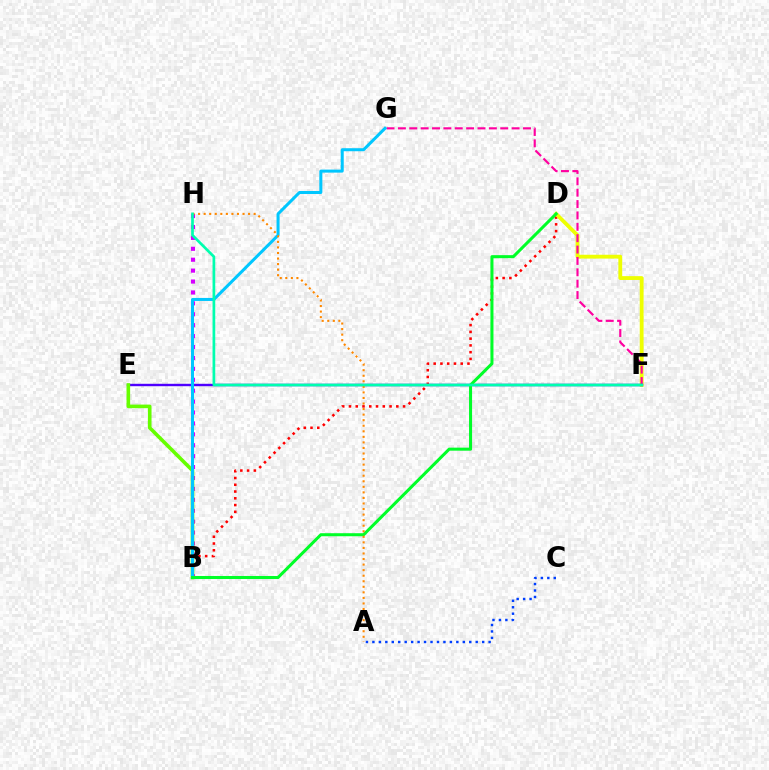{('B', 'D'): [{'color': '#ff0000', 'line_style': 'dotted', 'thickness': 1.84}, {'color': '#00ff27', 'line_style': 'solid', 'thickness': 2.19}], ('D', 'F'): [{'color': '#eeff00', 'line_style': 'solid', 'thickness': 2.76}], ('F', 'G'): [{'color': '#ff00a0', 'line_style': 'dashed', 'thickness': 1.54}], ('E', 'F'): [{'color': '#4f00ff', 'line_style': 'solid', 'thickness': 1.74}], ('B', 'H'): [{'color': '#d600ff', 'line_style': 'dotted', 'thickness': 2.97}], ('B', 'E'): [{'color': '#66ff00', 'line_style': 'solid', 'thickness': 2.6}], ('B', 'G'): [{'color': '#00c7ff', 'line_style': 'solid', 'thickness': 2.18}], ('A', 'H'): [{'color': '#ff8800', 'line_style': 'dotted', 'thickness': 1.51}], ('A', 'C'): [{'color': '#003fff', 'line_style': 'dotted', 'thickness': 1.75}], ('F', 'H'): [{'color': '#00ffaf', 'line_style': 'solid', 'thickness': 1.95}]}